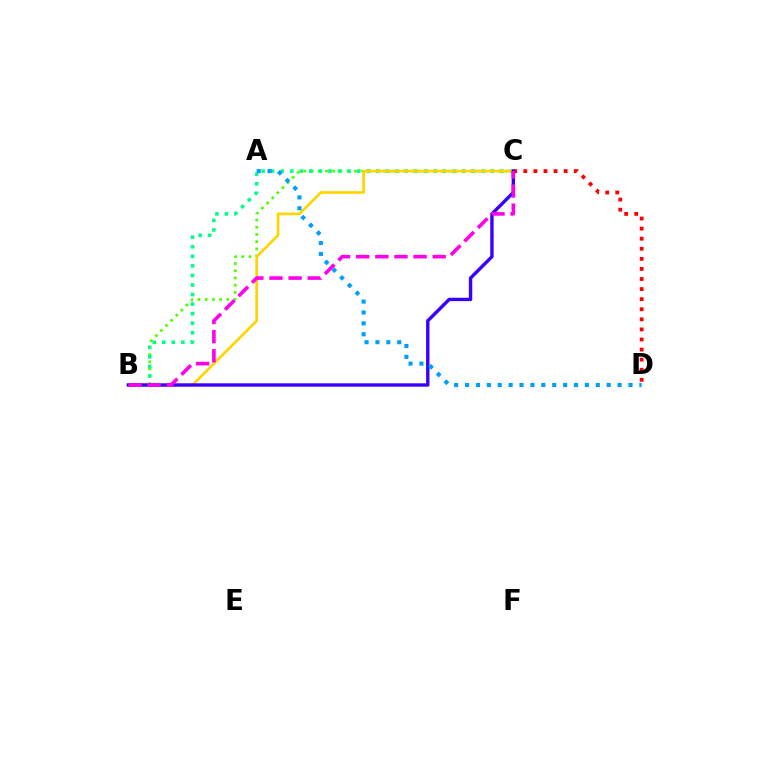{('C', 'D'): [{'color': '#ff0000', 'line_style': 'dotted', 'thickness': 2.74}], ('B', 'C'): [{'color': '#4fff00', 'line_style': 'dotted', 'thickness': 1.96}, {'color': '#00ff86', 'line_style': 'dotted', 'thickness': 2.6}, {'color': '#ffd500', 'line_style': 'solid', 'thickness': 1.94}, {'color': '#3700ff', 'line_style': 'solid', 'thickness': 2.43}, {'color': '#ff00ed', 'line_style': 'dashed', 'thickness': 2.6}], ('A', 'D'): [{'color': '#009eff', 'line_style': 'dotted', 'thickness': 2.96}]}